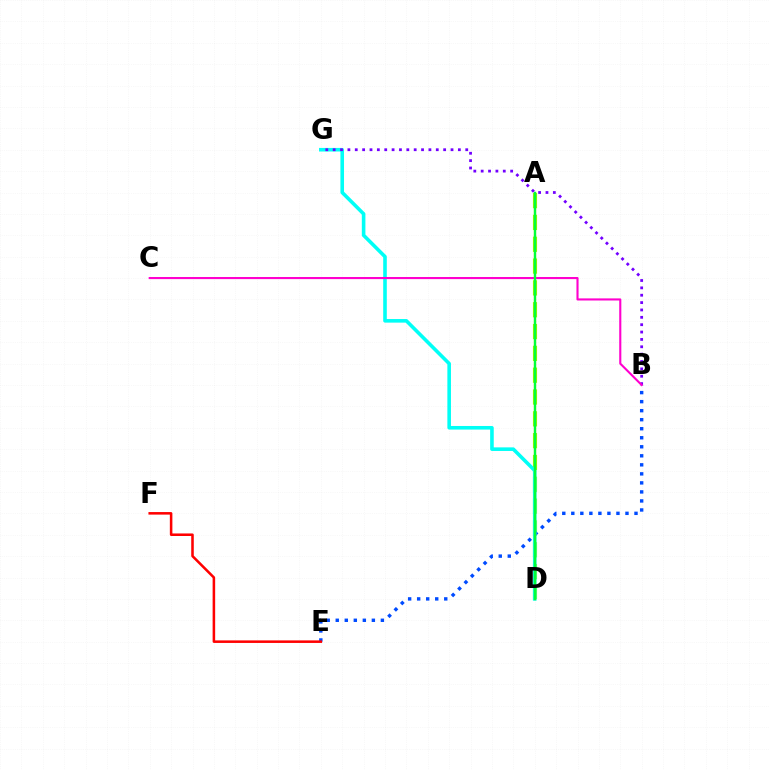{('A', 'D'): [{'color': '#84ff00', 'line_style': 'dashed', 'thickness': 2.96}, {'color': '#ffbd00', 'line_style': 'solid', 'thickness': 1.59}, {'color': '#00ff39', 'line_style': 'solid', 'thickness': 1.68}], ('B', 'E'): [{'color': '#004bff', 'line_style': 'dotted', 'thickness': 2.45}], ('D', 'G'): [{'color': '#00fff6', 'line_style': 'solid', 'thickness': 2.59}], ('B', 'G'): [{'color': '#7200ff', 'line_style': 'dotted', 'thickness': 2.0}], ('B', 'C'): [{'color': '#ff00cf', 'line_style': 'solid', 'thickness': 1.52}], ('E', 'F'): [{'color': '#ff0000', 'line_style': 'solid', 'thickness': 1.83}]}